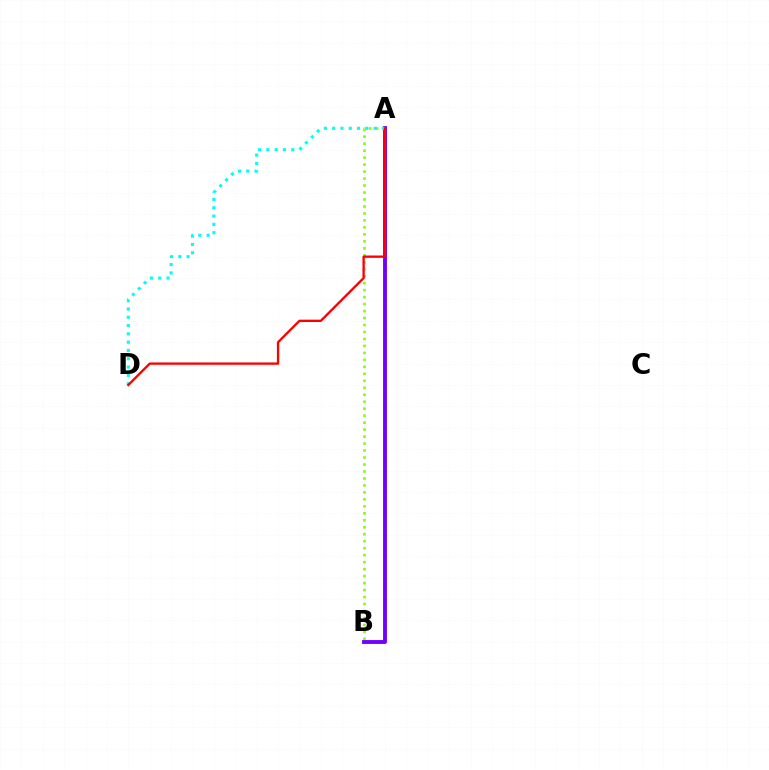{('A', 'B'): [{'color': '#84ff00', 'line_style': 'dotted', 'thickness': 1.9}, {'color': '#7200ff', 'line_style': 'solid', 'thickness': 2.79}], ('A', 'D'): [{'color': '#00fff6', 'line_style': 'dotted', 'thickness': 2.25}, {'color': '#ff0000', 'line_style': 'solid', 'thickness': 1.69}]}